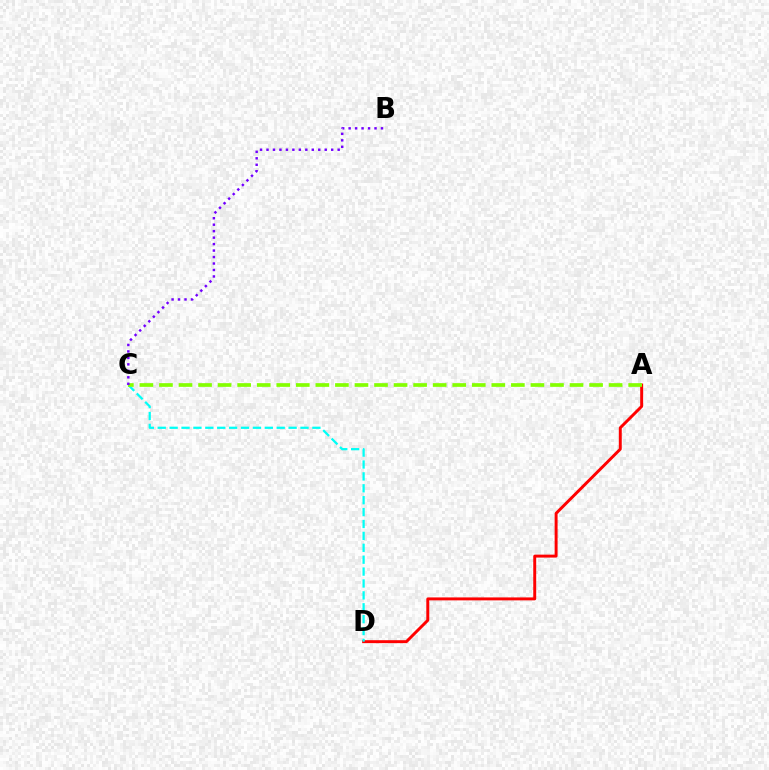{('A', 'D'): [{'color': '#ff0000', 'line_style': 'solid', 'thickness': 2.12}], ('C', 'D'): [{'color': '#00fff6', 'line_style': 'dashed', 'thickness': 1.62}], ('A', 'C'): [{'color': '#84ff00', 'line_style': 'dashed', 'thickness': 2.66}], ('B', 'C'): [{'color': '#7200ff', 'line_style': 'dotted', 'thickness': 1.76}]}